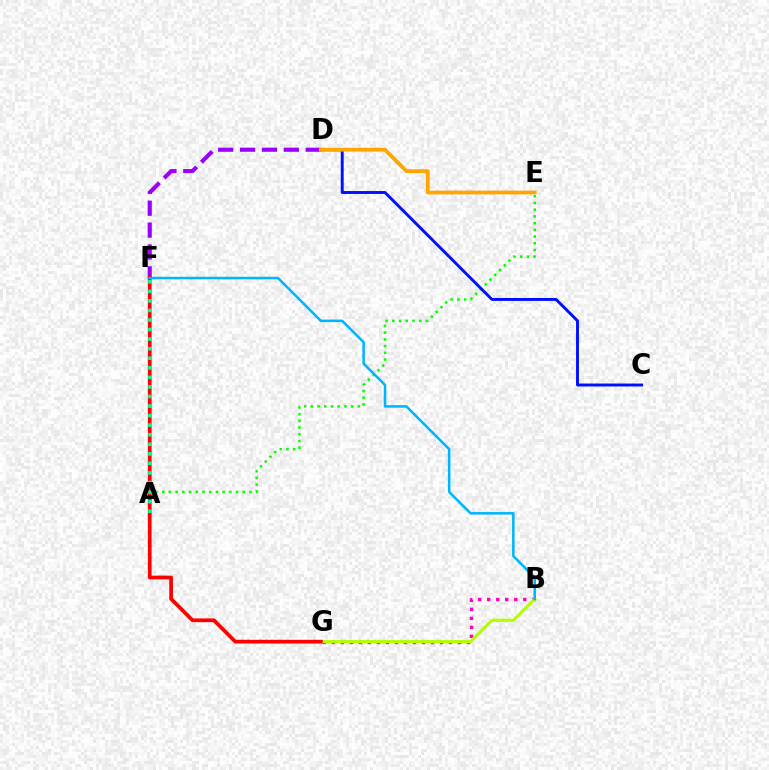{('A', 'E'): [{'color': '#08ff00', 'line_style': 'dotted', 'thickness': 1.83}], ('B', 'G'): [{'color': '#ff00bd', 'line_style': 'dotted', 'thickness': 2.45}, {'color': '#b3ff00', 'line_style': 'solid', 'thickness': 2.29}], ('D', 'F'): [{'color': '#9b00ff', 'line_style': 'dashed', 'thickness': 2.97}], ('F', 'G'): [{'color': '#ff0000', 'line_style': 'solid', 'thickness': 2.69}], ('A', 'F'): [{'color': '#00ff9d', 'line_style': 'dotted', 'thickness': 2.6}], ('C', 'D'): [{'color': '#0010ff', 'line_style': 'solid', 'thickness': 2.11}], ('B', 'F'): [{'color': '#00b5ff', 'line_style': 'solid', 'thickness': 1.83}], ('D', 'E'): [{'color': '#ffa500', 'line_style': 'solid', 'thickness': 2.72}]}